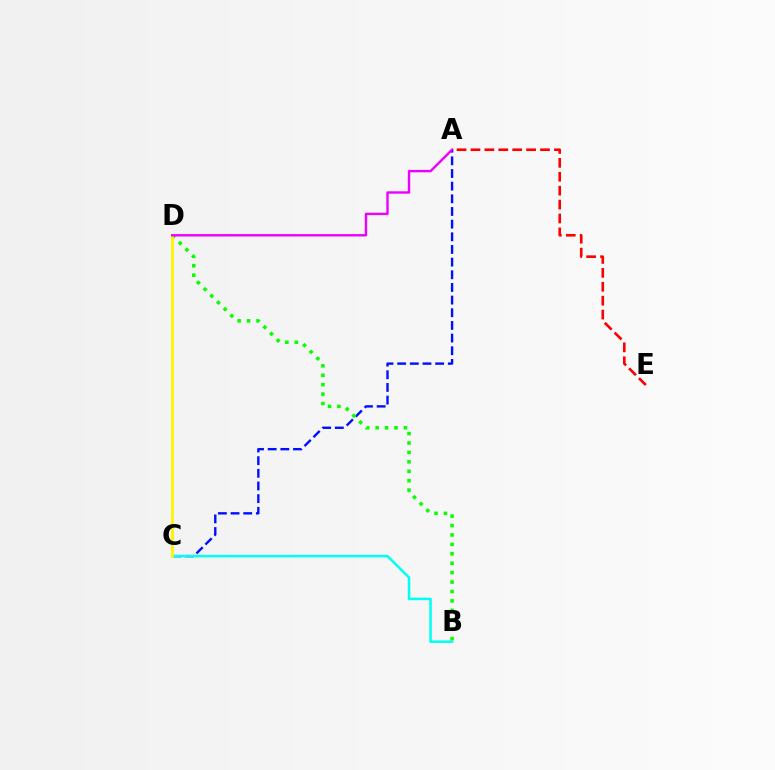{('A', 'C'): [{'color': '#0010ff', 'line_style': 'dashed', 'thickness': 1.72}], ('B', 'C'): [{'color': '#00fff6', 'line_style': 'solid', 'thickness': 1.82}], ('B', 'D'): [{'color': '#08ff00', 'line_style': 'dotted', 'thickness': 2.56}], ('C', 'D'): [{'color': '#fcf500', 'line_style': 'solid', 'thickness': 2.0}], ('A', 'D'): [{'color': '#ee00ff', 'line_style': 'solid', 'thickness': 1.73}], ('A', 'E'): [{'color': '#ff0000', 'line_style': 'dashed', 'thickness': 1.89}]}